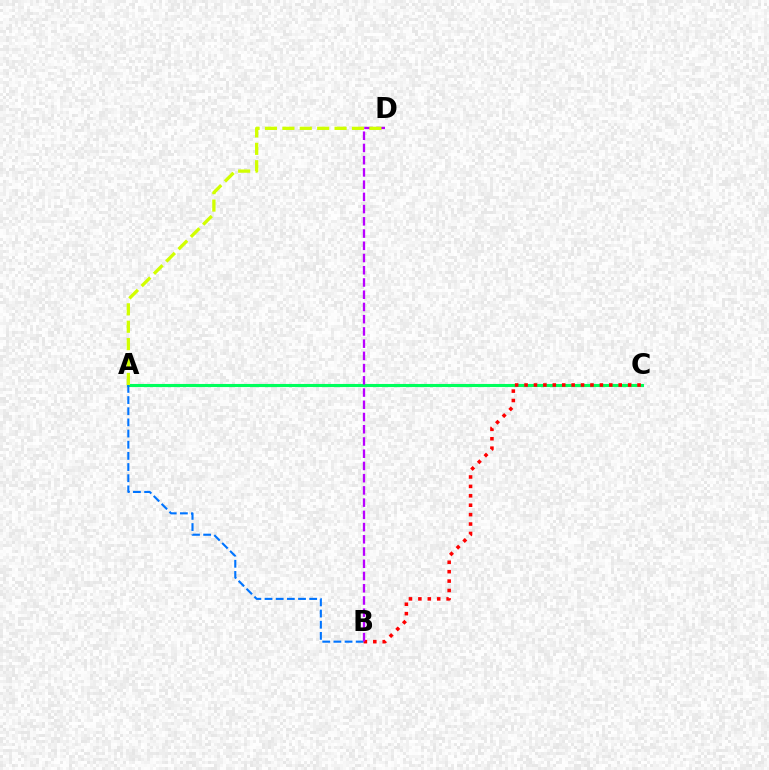{('A', 'C'): [{'color': '#00ff5c', 'line_style': 'solid', 'thickness': 2.23}], ('A', 'B'): [{'color': '#0074ff', 'line_style': 'dashed', 'thickness': 1.52}], ('B', 'C'): [{'color': '#ff0000', 'line_style': 'dotted', 'thickness': 2.56}], ('B', 'D'): [{'color': '#b900ff', 'line_style': 'dashed', 'thickness': 1.66}], ('A', 'D'): [{'color': '#d1ff00', 'line_style': 'dashed', 'thickness': 2.36}]}